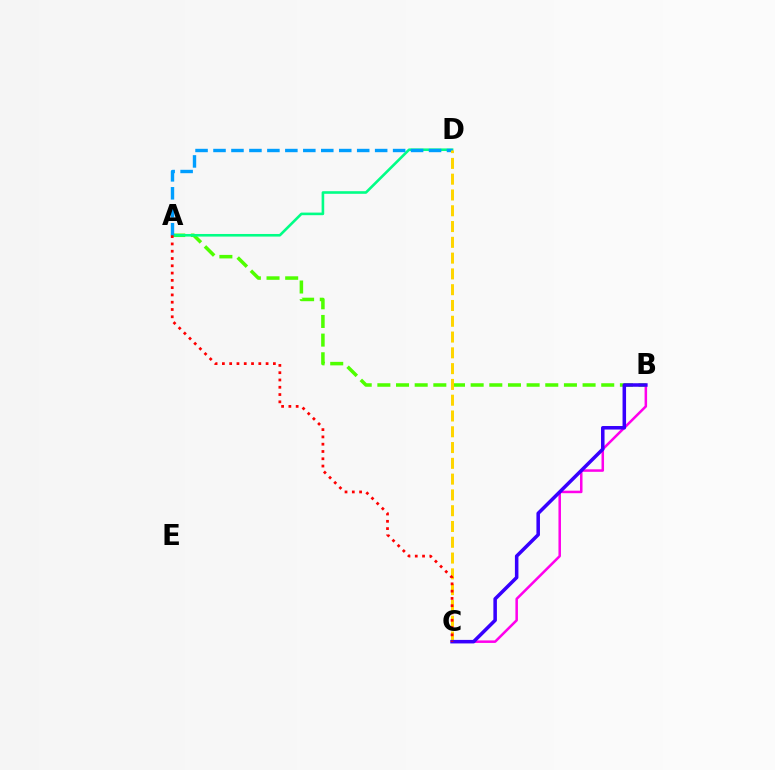{('B', 'C'): [{'color': '#ff00ed', 'line_style': 'solid', 'thickness': 1.81}, {'color': '#3700ff', 'line_style': 'solid', 'thickness': 2.54}], ('A', 'B'): [{'color': '#4fff00', 'line_style': 'dashed', 'thickness': 2.53}], ('A', 'D'): [{'color': '#00ff86', 'line_style': 'solid', 'thickness': 1.88}, {'color': '#009eff', 'line_style': 'dashed', 'thickness': 2.44}], ('C', 'D'): [{'color': '#ffd500', 'line_style': 'dashed', 'thickness': 2.14}], ('A', 'C'): [{'color': '#ff0000', 'line_style': 'dotted', 'thickness': 1.98}]}